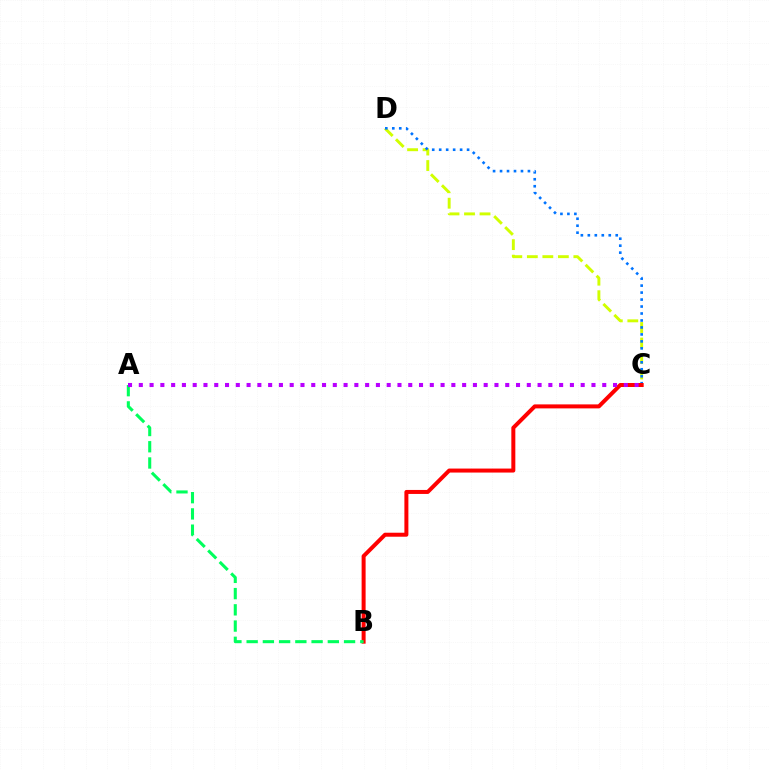{('C', 'D'): [{'color': '#d1ff00', 'line_style': 'dashed', 'thickness': 2.11}, {'color': '#0074ff', 'line_style': 'dotted', 'thickness': 1.89}], ('B', 'C'): [{'color': '#ff0000', 'line_style': 'solid', 'thickness': 2.88}], ('A', 'B'): [{'color': '#00ff5c', 'line_style': 'dashed', 'thickness': 2.21}], ('A', 'C'): [{'color': '#b900ff', 'line_style': 'dotted', 'thickness': 2.93}]}